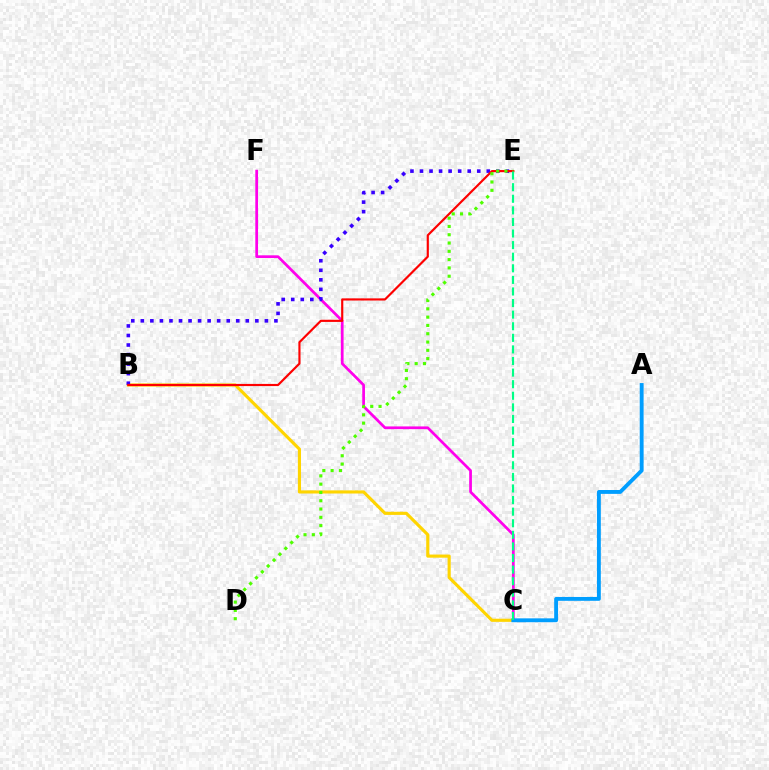{('B', 'C'): [{'color': '#ffd500', 'line_style': 'solid', 'thickness': 2.26}], ('C', 'F'): [{'color': '#ff00ed', 'line_style': 'solid', 'thickness': 1.96}], ('A', 'C'): [{'color': '#009eff', 'line_style': 'solid', 'thickness': 2.78}], ('B', 'E'): [{'color': '#3700ff', 'line_style': 'dotted', 'thickness': 2.59}, {'color': '#ff0000', 'line_style': 'solid', 'thickness': 1.56}], ('D', 'E'): [{'color': '#4fff00', 'line_style': 'dotted', 'thickness': 2.25}], ('C', 'E'): [{'color': '#00ff86', 'line_style': 'dashed', 'thickness': 1.57}]}